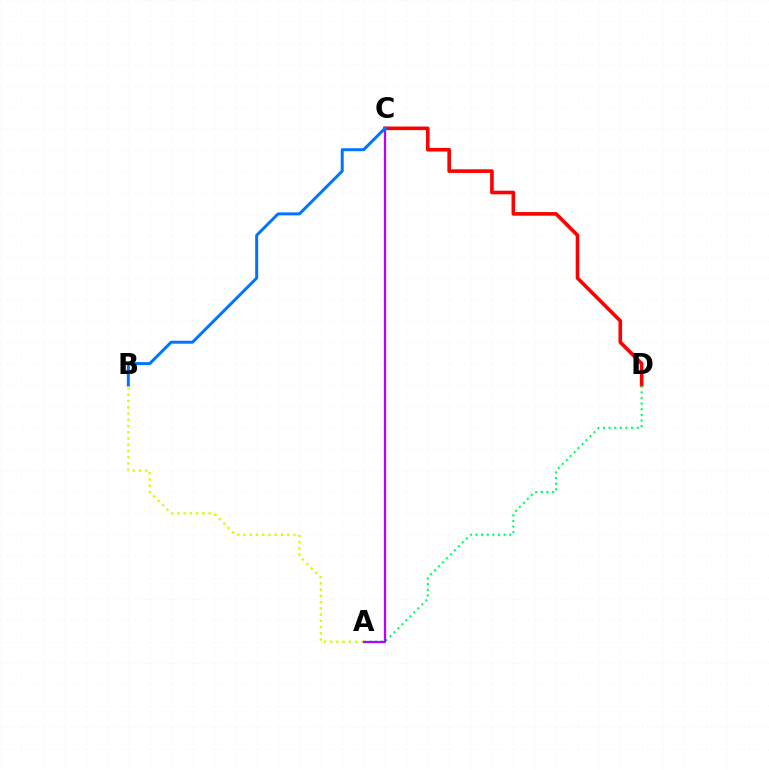{('C', 'D'): [{'color': '#ff0000', 'line_style': 'solid', 'thickness': 2.6}], ('A', 'B'): [{'color': '#d1ff00', 'line_style': 'dotted', 'thickness': 1.7}], ('A', 'D'): [{'color': '#00ff5c', 'line_style': 'dotted', 'thickness': 1.53}], ('A', 'C'): [{'color': '#b900ff', 'line_style': 'solid', 'thickness': 1.63}], ('B', 'C'): [{'color': '#0074ff', 'line_style': 'solid', 'thickness': 2.14}]}